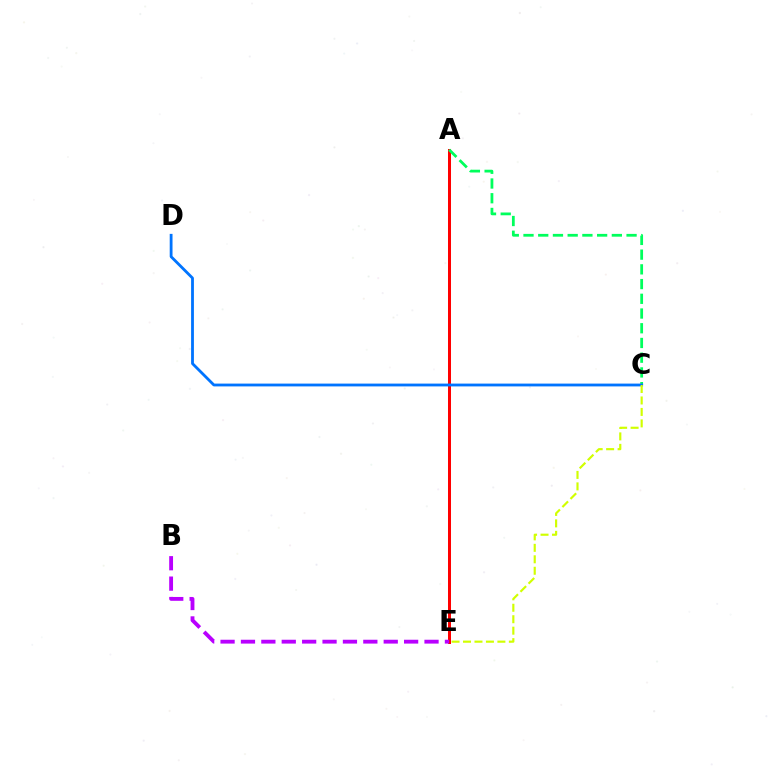{('A', 'E'): [{'color': '#ff0000', 'line_style': 'solid', 'thickness': 2.17}], ('A', 'C'): [{'color': '#00ff5c', 'line_style': 'dashed', 'thickness': 2.0}], ('C', 'D'): [{'color': '#0074ff', 'line_style': 'solid', 'thickness': 2.02}], ('C', 'E'): [{'color': '#d1ff00', 'line_style': 'dashed', 'thickness': 1.56}], ('B', 'E'): [{'color': '#b900ff', 'line_style': 'dashed', 'thickness': 2.77}]}